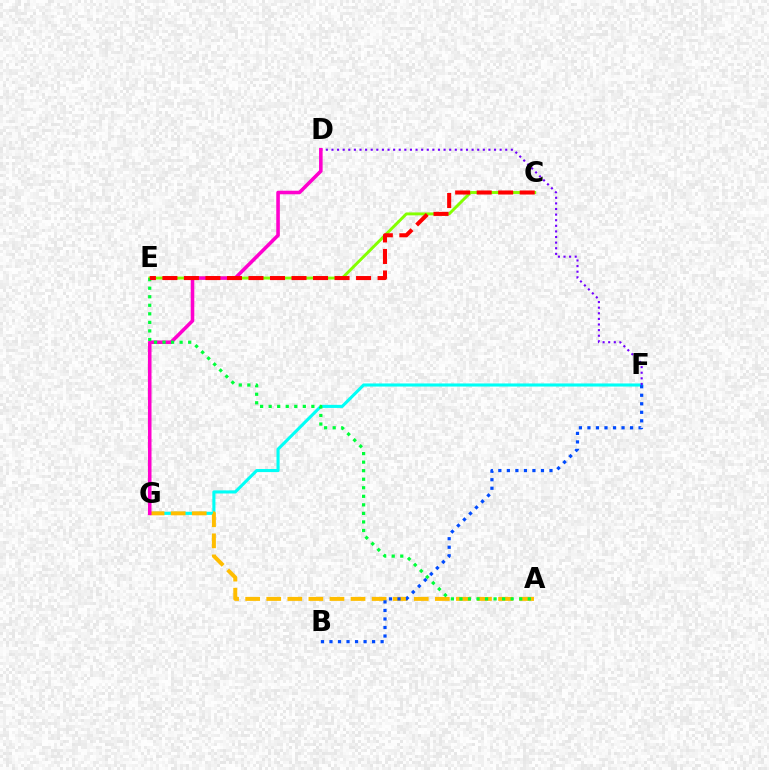{('F', 'G'): [{'color': '#00fff6', 'line_style': 'solid', 'thickness': 2.23}], ('A', 'G'): [{'color': '#ffbd00', 'line_style': 'dashed', 'thickness': 2.86}], ('D', 'F'): [{'color': '#7200ff', 'line_style': 'dotted', 'thickness': 1.52}], ('C', 'E'): [{'color': '#84ff00', 'line_style': 'solid', 'thickness': 2.1}, {'color': '#ff0000', 'line_style': 'dashed', 'thickness': 2.92}], ('D', 'G'): [{'color': '#ff00cf', 'line_style': 'solid', 'thickness': 2.57}], ('A', 'E'): [{'color': '#00ff39', 'line_style': 'dotted', 'thickness': 2.32}], ('B', 'F'): [{'color': '#004bff', 'line_style': 'dotted', 'thickness': 2.32}]}